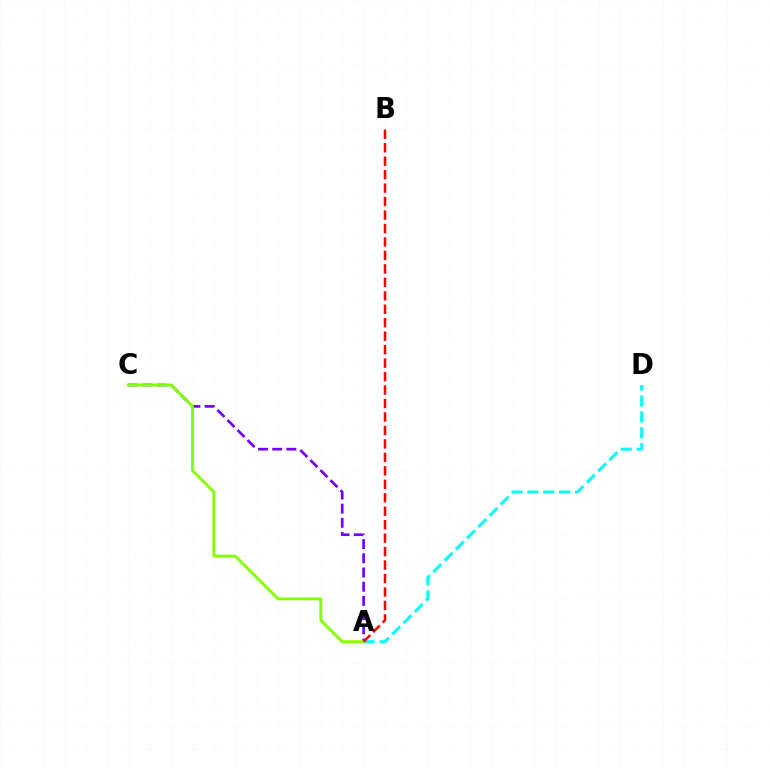{('A', 'D'): [{'color': '#00fff6', 'line_style': 'dashed', 'thickness': 2.16}], ('A', 'C'): [{'color': '#7200ff', 'line_style': 'dashed', 'thickness': 1.93}, {'color': '#84ff00', 'line_style': 'solid', 'thickness': 2.09}], ('A', 'B'): [{'color': '#ff0000', 'line_style': 'dashed', 'thickness': 1.83}]}